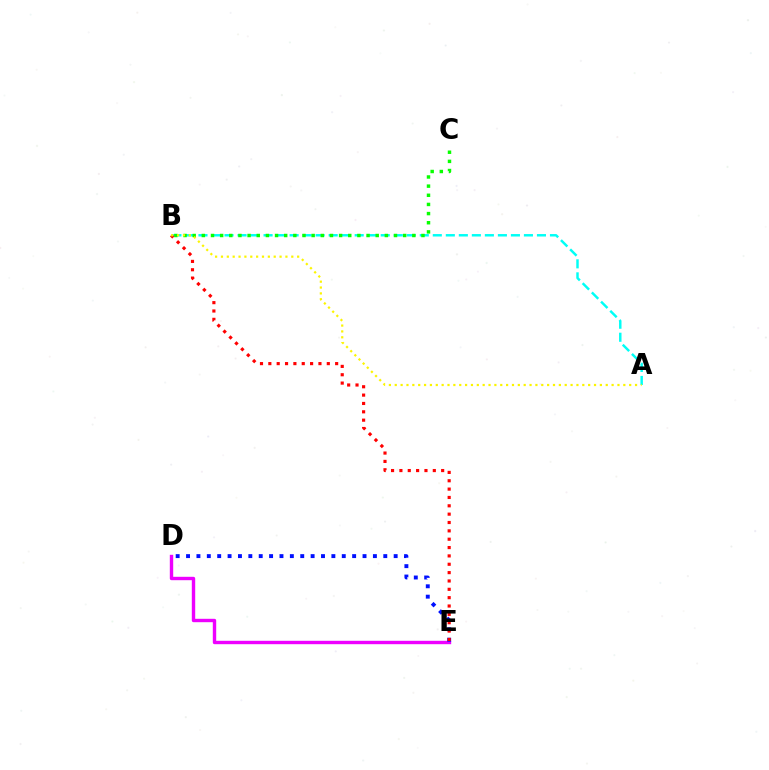{('A', 'B'): [{'color': '#00fff6', 'line_style': 'dashed', 'thickness': 1.77}, {'color': '#fcf500', 'line_style': 'dotted', 'thickness': 1.59}], ('B', 'C'): [{'color': '#08ff00', 'line_style': 'dotted', 'thickness': 2.49}], ('D', 'E'): [{'color': '#ee00ff', 'line_style': 'solid', 'thickness': 2.44}, {'color': '#0010ff', 'line_style': 'dotted', 'thickness': 2.82}], ('B', 'E'): [{'color': '#ff0000', 'line_style': 'dotted', 'thickness': 2.27}]}